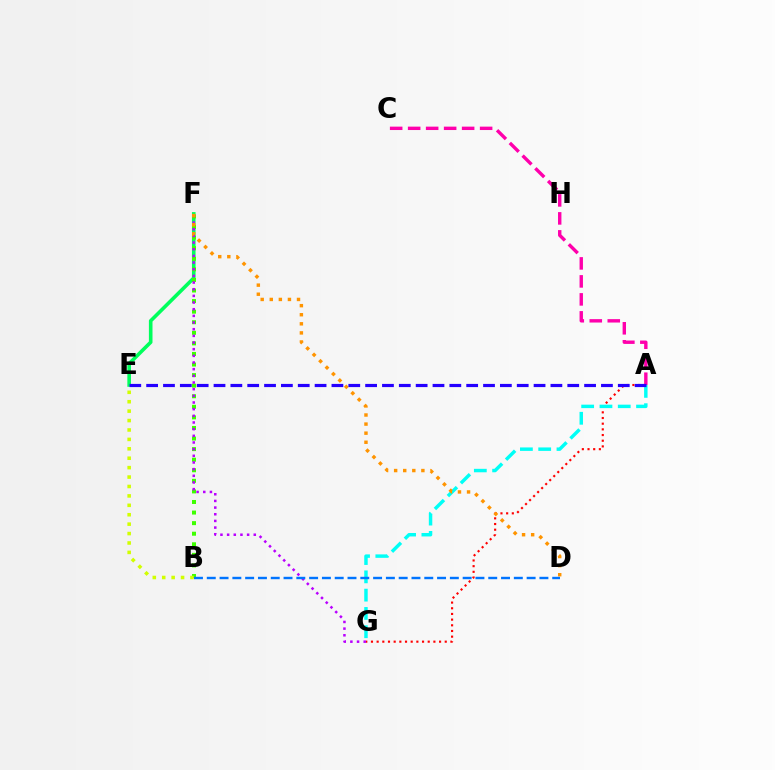{('E', 'F'): [{'color': '#00ff5c', 'line_style': 'solid', 'thickness': 2.6}], ('B', 'F'): [{'color': '#3dff00', 'line_style': 'dotted', 'thickness': 2.87}], ('A', 'G'): [{'color': '#ff0000', 'line_style': 'dotted', 'thickness': 1.54}, {'color': '#00fff6', 'line_style': 'dashed', 'thickness': 2.49}], ('F', 'G'): [{'color': '#b900ff', 'line_style': 'dotted', 'thickness': 1.81}], ('D', 'F'): [{'color': '#ff9400', 'line_style': 'dotted', 'thickness': 2.47}], ('B', 'D'): [{'color': '#0074ff', 'line_style': 'dashed', 'thickness': 1.74}], ('B', 'E'): [{'color': '#d1ff00', 'line_style': 'dotted', 'thickness': 2.56}], ('A', 'C'): [{'color': '#ff00ac', 'line_style': 'dashed', 'thickness': 2.44}], ('A', 'E'): [{'color': '#2500ff', 'line_style': 'dashed', 'thickness': 2.29}]}